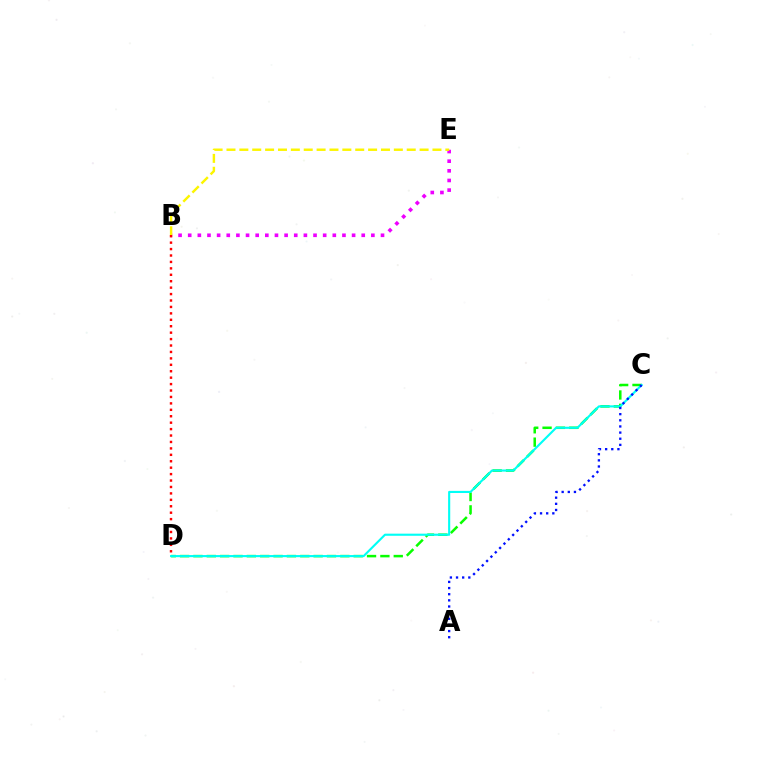{('C', 'D'): [{'color': '#08ff00', 'line_style': 'dashed', 'thickness': 1.81}, {'color': '#00fff6', 'line_style': 'solid', 'thickness': 1.53}], ('B', 'E'): [{'color': '#ee00ff', 'line_style': 'dotted', 'thickness': 2.62}, {'color': '#fcf500', 'line_style': 'dashed', 'thickness': 1.75}], ('A', 'C'): [{'color': '#0010ff', 'line_style': 'dotted', 'thickness': 1.67}], ('B', 'D'): [{'color': '#ff0000', 'line_style': 'dotted', 'thickness': 1.75}]}